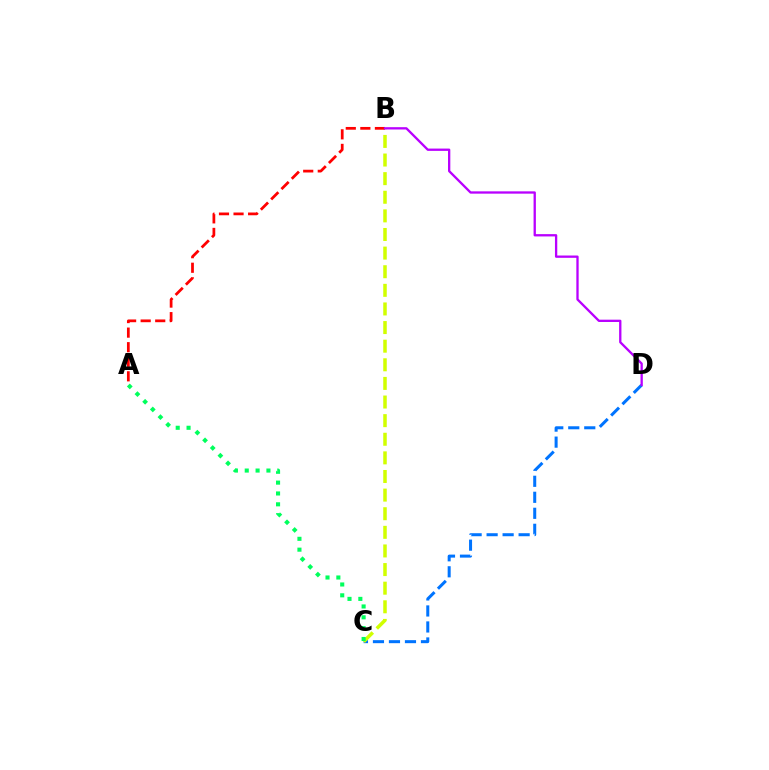{('C', 'D'): [{'color': '#0074ff', 'line_style': 'dashed', 'thickness': 2.17}], ('B', 'C'): [{'color': '#d1ff00', 'line_style': 'dashed', 'thickness': 2.53}], ('A', 'C'): [{'color': '#00ff5c', 'line_style': 'dotted', 'thickness': 2.95}], ('A', 'B'): [{'color': '#ff0000', 'line_style': 'dashed', 'thickness': 1.98}], ('B', 'D'): [{'color': '#b900ff', 'line_style': 'solid', 'thickness': 1.66}]}